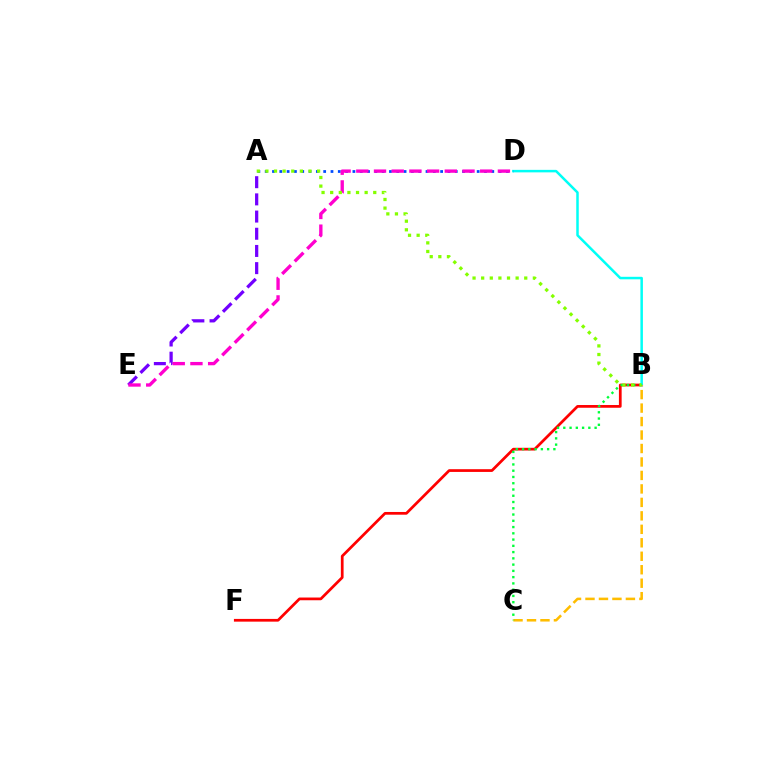{('B', 'F'): [{'color': '#ff0000', 'line_style': 'solid', 'thickness': 1.97}], ('B', 'D'): [{'color': '#00fff6', 'line_style': 'solid', 'thickness': 1.8}], ('A', 'D'): [{'color': '#004bff', 'line_style': 'dotted', 'thickness': 1.99}], ('B', 'C'): [{'color': '#ffbd00', 'line_style': 'dashed', 'thickness': 1.83}, {'color': '#00ff39', 'line_style': 'dotted', 'thickness': 1.7}], ('A', 'E'): [{'color': '#7200ff', 'line_style': 'dashed', 'thickness': 2.34}], ('D', 'E'): [{'color': '#ff00cf', 'line_style': 'dashed', 'thickness': 2.4}], ('A', 'B'): [{'color': '#84ff00', 'line_style': 'dotted', 'thickness': 2.34}]}